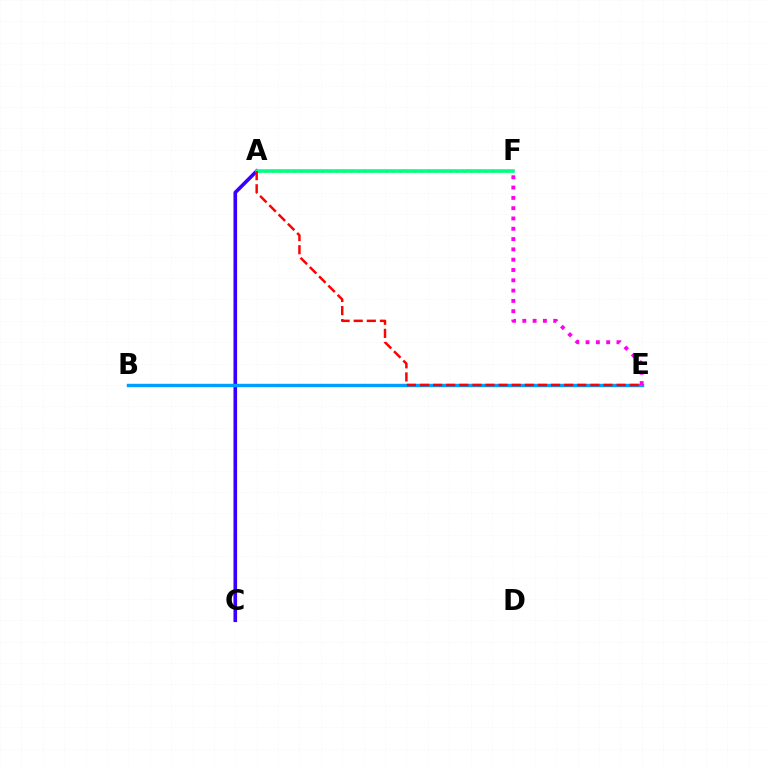{('A', 'C'): [{'color': '#ffd500', 'line_style': 'dotted', 'thickness': 1.62}, {'color': '#3700ff', 'line_style': 'solid', 'thickness': 2.61}], ('A', 'F'): [{'color': '#4fff00', 'line_style': 'dotted', 'thickness': 1.93}, {'color': '#00ff86', 'line_style': 'solid', 'thickness': 2.56}], ('B', 'E'): [{'color': '#009eff', 'line_style': 'solid', 'thickness': 2.46}], ('E', 'F'): [{'color': '#ff00ed', 'line_style': 'dotted', 'thickness': 2.8}], ('A', 'E'): [{'color': '#ff0000', 'line_style': 'dashed', 'thickness': 1.78}]}